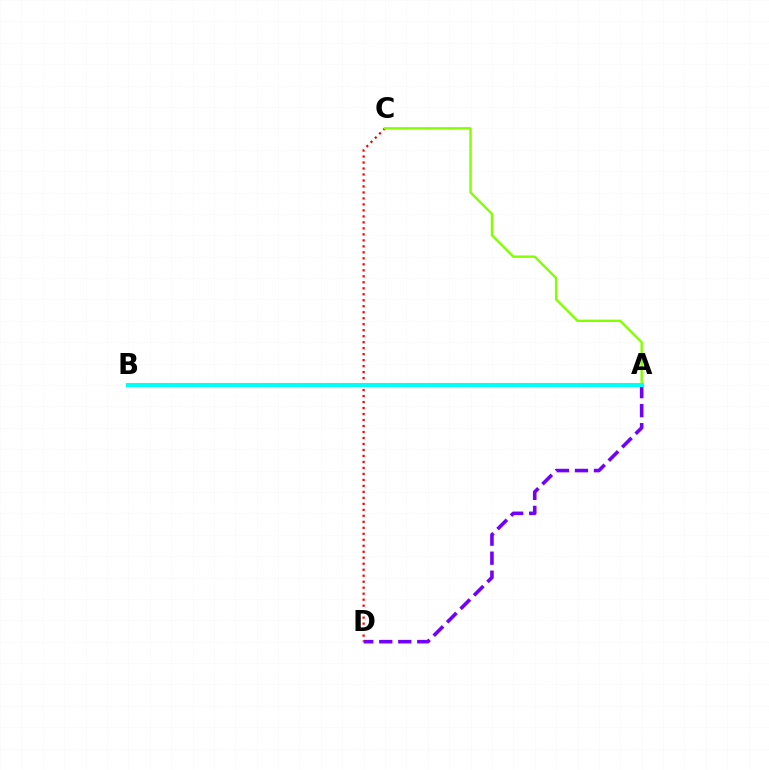{('A', 'D'): [{'color': '#7200ff', 'line_style': 'dashed', 'thickness': 2.58}], ('C', 'D'): [{'color': '#ff0000', 'line_style': 'dotted', 'thickness': 1.63}], ('A', 'C'): [{'color': '#84ff00', 'line_style': 'solid', 'thickness': 1.74}], ('A', 'B'): [{'color': '#00fff6', 'line_style': 'solid', 'thickness': 2.89}]}